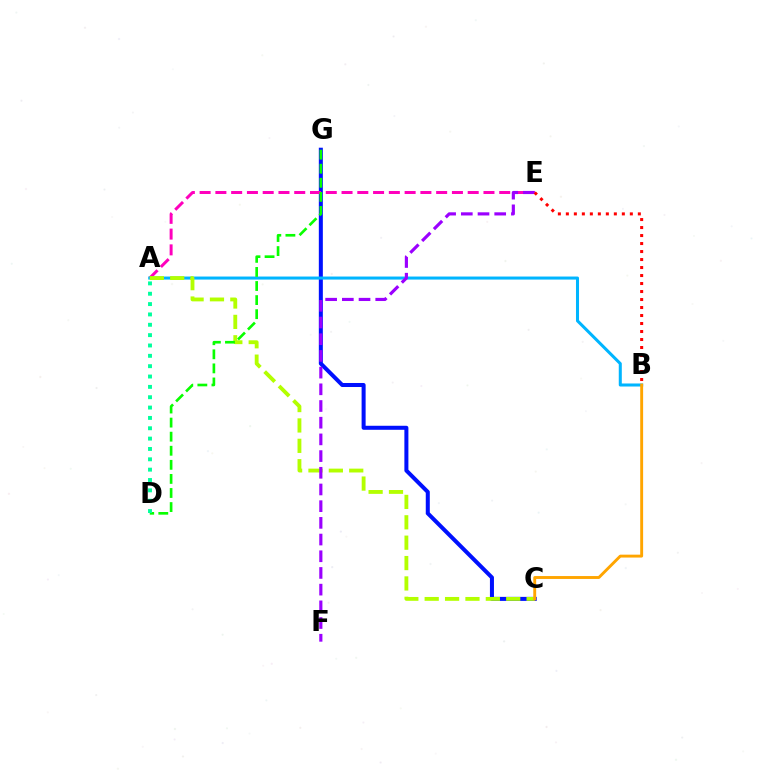{('C', 'G'): [{'color': '#0010ff', 'line_style': 'solid', 'thickness': 2.89}], ('A', 'E'): [{'color': '#ff00bd', 'line_style': 'dashed', 'thickness': 2.14}], ('A', 'B'): [{'color': '#00b5ff', 'line_style': 'solid', 'thickness': 2.19}], ('A', 'C'): [{'color': '#b3ff00', 'line_style': 'dashed', 'thickness': 2.77}], ('E', 'F'): [{'color': '#9b00ff', 'line_style': 'dashed', 'thickness': 2.27}], ('D', 'G'): [{'color': '#08ff00', 'line_style': 'dashed', 'thickness': 1.91}], ('A', 'D'): [{'color': '#00ff9d', 'line_style': 'dotted', 'thickness': 2.81}], ('B', 'C'): [{'color': '#ffa500', 'line_style': 'solid', 'thickness': 2.09}], ('B', 'E'): [{'color': '#ff0000', 'line_style': 'dotted', 'thickness': 2.17}]}